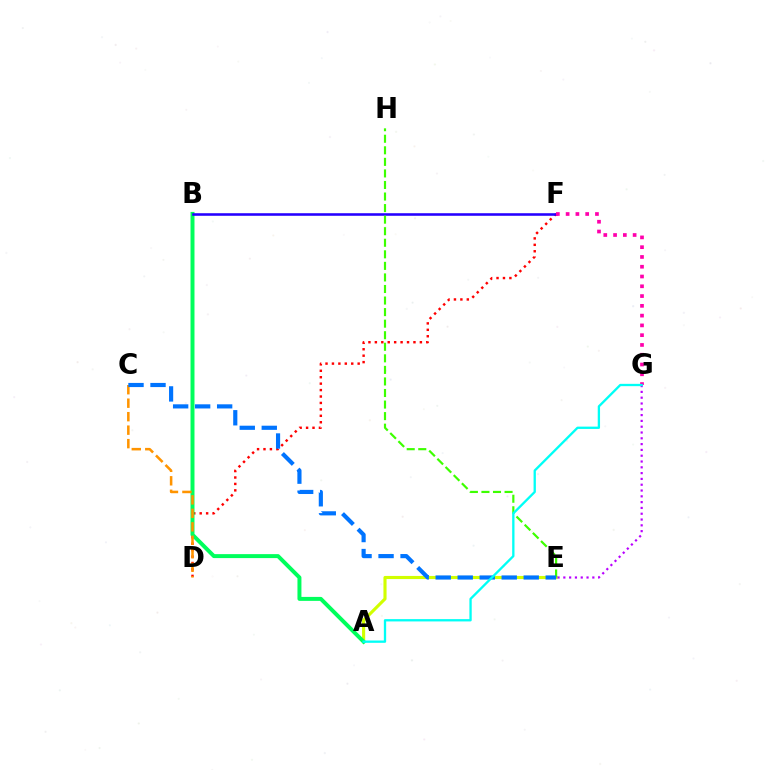{('A', 'E'): [{'color': '#d1ff00', 'line_style': 'solid', 'thickness': 2.25}], ('D', 'F'): [{'color': '#ff0000', 'line_style': 'dotted', 'thickness': 1.75}], ('A', 'B'): [{'color': '#00ff5c', 'line_style': 'solid', 'thickness': 2.86}], ('B', 'F'): [{'color': '#2500ff', 'line_style': 'solid', 'thickness': 1.85}], ('C', 'D'): [{'color': '#ff9400', 'line_style': 'dashed', 'thickness': 1.83}], ('F', 'G'): [{'color': '#ff00ac', 'line_style': 'dotted', 'thickness': 2.66}], ('E', 'H'): [{'color': '#3dff00', 'line_style': 'dashed', 'thickness': 1.57}], ('E', 'G'): [{'color': '#b900ff', 'line_style': 'dotted', 'thickness': 1.58}], ('C', 'E'): [{'color': '#0074ff', 'line_style': 'dashed', 'thickness': 2.99}], ('A', 'G'): [{'color': '#00fff6', 'line_style': 'solid', 'thickness': 1.67}]}